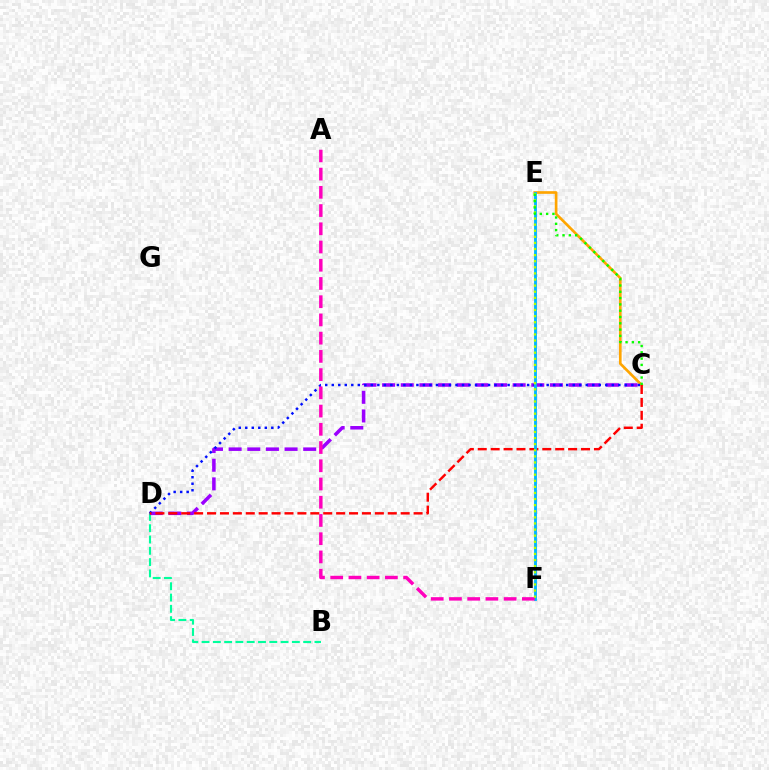{('C', 'E'): [{'color': '#ffa500', 'line_style': 'solid', 'thickness': 1.92}, {'color': '#08ff00', 'line_style': 'dotted', 'thickness': 1.71}], ('B', 'D'): [{'color': '#00ff9d', 'line_style': 'dashed', 'thickness': 1.53}], ('C', 'D'): [{'color': '#9b00ff', 'line_style': 'dashed', 'thickness': 2.53}, {'color': '#0010ff', 'line_style': 'dotted', 'thickness': 1.77}, {'color': '#ff0000', 'line_style': 'dashed', 'thickness': 1.75}], ('E', 'F'): [{'color': '#00b5ff', 'line_style': 'solid', 'thickness': 2.05}, {'color': '#b3ff00', 'line_style': 'dotted', 'thickness': 1.66}], ('A', 'F'): [{'color': '#ff00bd', 'line_style': 'dashed', 'thickness': 2.48}]}